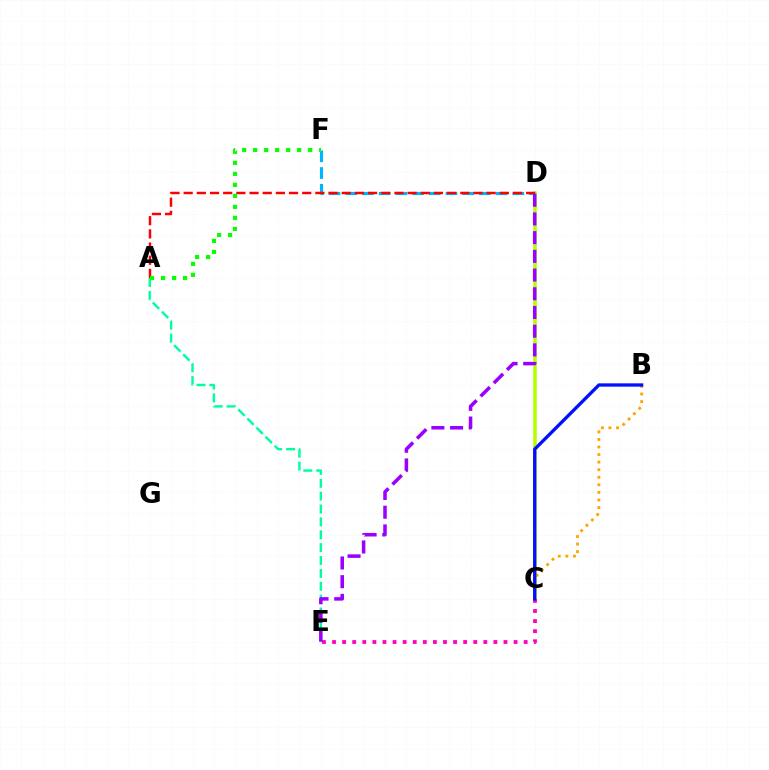{('A', 'E'): [{'color': '#00ff9d', 'line_style': 'dashed', 'thickness': 1.75}], ('C', 'D'): [{'color': '#b3ff00', 'line_style': 'solid', 'thickness': 2.54}], ('D', 'F'): [{'color': '#00b5ff', 'line_style': 'dashed', 'thickness': 2.27}], ('A', 'D'): [{'color': '#ff0000', 'line_style': 'dashed', 'thickness': 1.79}], ('C', 'E'): [{'color': '#ff00bd', 'line_style': 'dotted', 'thickness': 2.74}], ('A', 'F'): [{'color': '#08ff00', 'line_style': 'dotted', 'thickness': 2.99}], ('B', 'C'): [{'color': '#ffa500', 'line_style': 'dotted', 'thickness': 2.06}, {'color': '#0010ff', 'line_style': 'solid', 'thickness': 2.38}], ('D', 'E'): [{'color': '#9b00ff', 'line_style': 'dashed', 'thickness': 2.54}]}